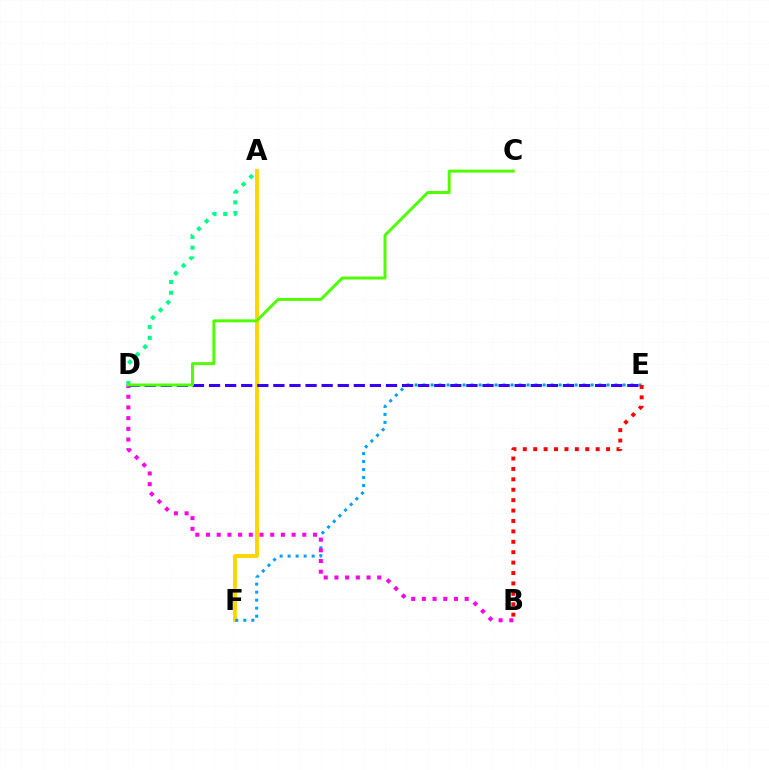{('A', 'F'): [{'color': '#ffd500', 'line_style': 'solid', 'thickness': 2.79}], ('E', 'F'): [{'color': '#009eff', 'line_style': 'dotted', 'thickness': 2.17}], ('B', 'E'): [{'color': '#ff0000', 'line_style': 'dotted', 'thickness': 2.83}], ('B', 'D'): [{'color': '#ff00ed', 'line_style': 'dotted', 'thickness': 2.91}], ('D', 'E'): [{'color': '#3700ff', 'line_style': 'dashed', 'thickness': 2.19}], ('A', 'D'): [{'color': '#00ff86', 'line_style': 'dotted', 'thickness': 2.93}], ('C', 'D'): [{'color': '#4fff00', 'line_style': 'solid', 'thickness': 2.13}]}